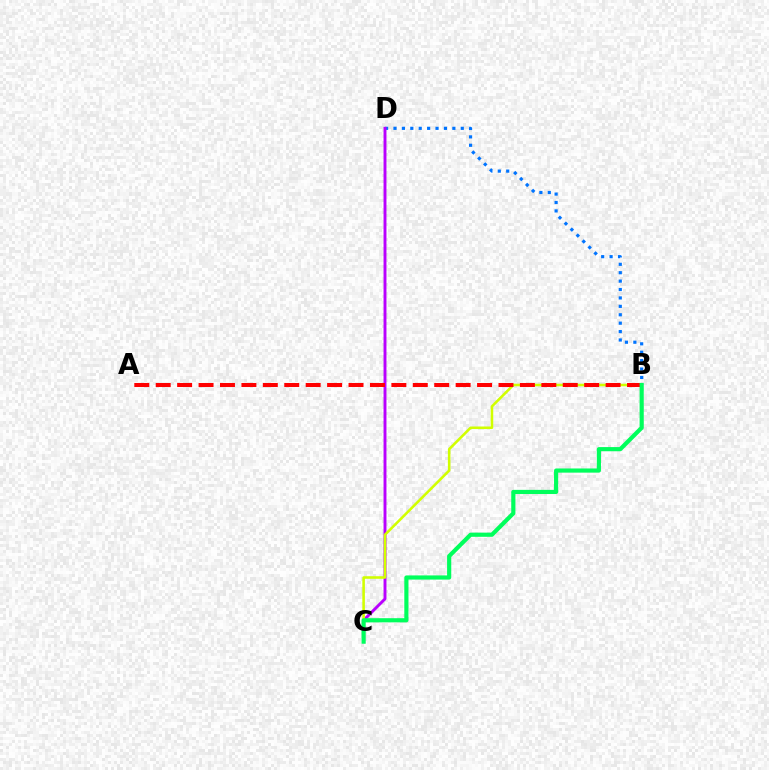{('B', 'D'): [{'color': '#0074ff', 'line_style': 'dotted', 'thickness': 2.28}], ('C', 'D'): [{'color': '#b900ff', 'line_style': 'solid', 'thickness': 2.1}], ('B', 'C'): [{'color': '#d1ff00', 'line_style': 'solid', 'thickness': 1.85}, {'color': '#00ff5c', 'line_style': 'solid', 'thickness': 3.0}], ('A', 'B'): [{'color': '#ff0000', 'line_style': 'dashed', 'thickness': 2.91}]}